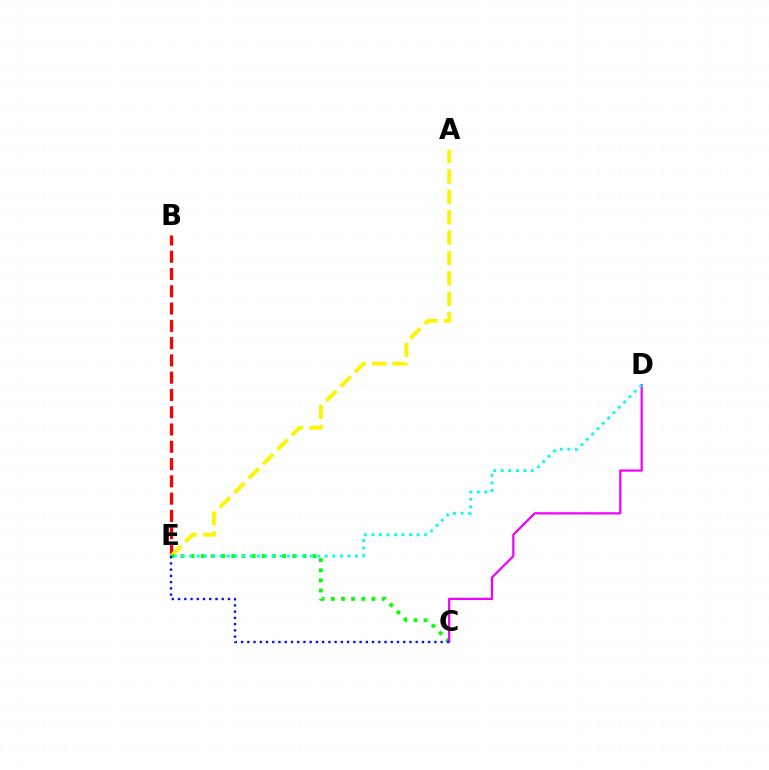{('B', 'E'): [{'color': '#ff0000', 'line_style': 'dashed', 'thickness': 2.35}], ('A', 'E'): [{'color': '#fcf500', 'line_style': 'dashed', 'thickness': 2.77}], ('C', 'E'): [{'color': '#08ff00', 'line_style': 'dotted', 'thickness': 2.76}, {'color': '#0010ff', 'line_style': 'dotted', 'thickness': 1.69}], ('C', 'D'): [{'color': '#ee00ff', 'line_style': 'solid', 'thickness': 1.59}], ('D', 'E'): [{'color': '#00fff6', 'line_style': 'dotted', 'thickness': 2.05}]}